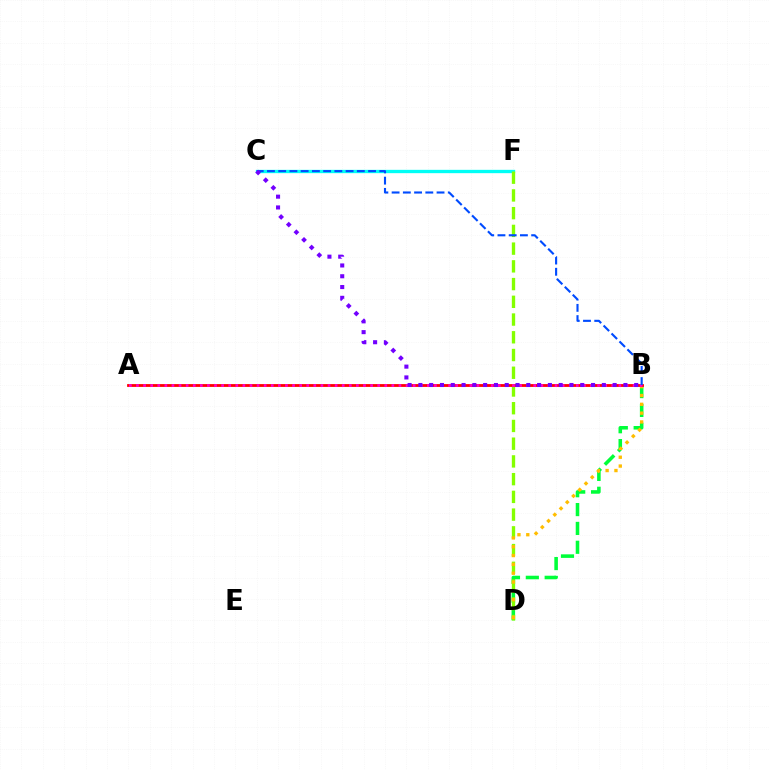{('B', 'D'): [{'color': '#00ff39', 'line_style': 'dashed', 'thickness': 2.56}, {'color': '#ffbd00', 'line_style': 'dotted', 'thickness': 2.4}], ('C', 'F'): [{'color': '#00fff6', 'line_style': 'solid', 'thickness': 2.39}], ('D', 'F'): [{'color': '#84ff00', 'line_style': 'dashed', 'thickness': 2.41}], ('A', 'B'): [{'color': '#ff0000', 'line_style': 'solid', 'thickness': 2.02}, {'color': '#ff00cf', 'line_style': 'dotted', 'thickness': 1.93}], ('B', 'C'): [{'color': '#004bff', 'line_style': 'dashed', 'thickness': 1.53}, {'color': '#7200ff', 'line_style': 'dotted', 'thickness': 2.93}]}